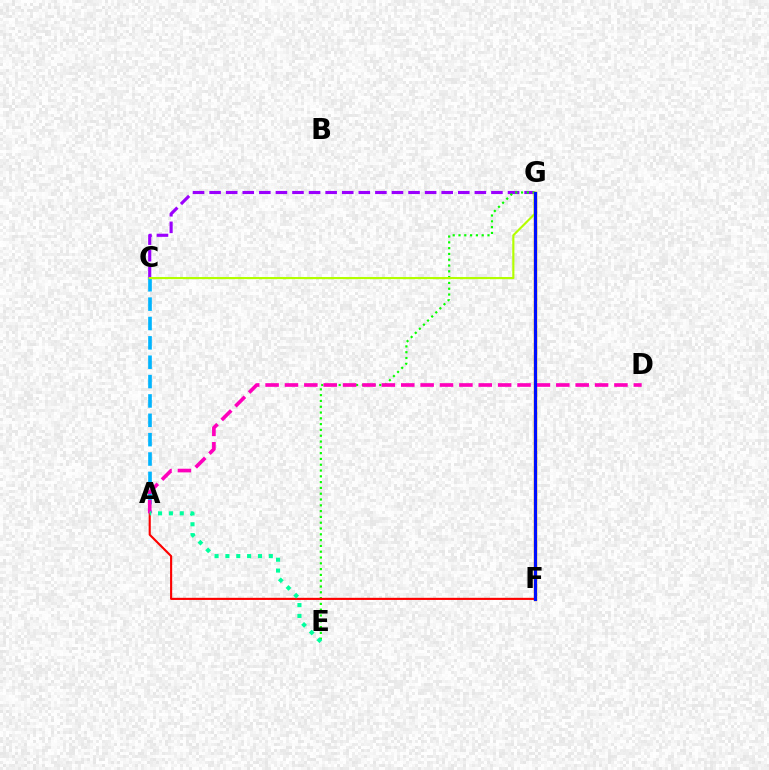{('F', 'G'): [{'color': '#ffa500', 'line_style': 'solid', 'thickness': 2.52}, {'color': '#0010ff', 'line_style': 'solid', 'thickness': 2.27}], ('A', 'C'): [{'color': '#00b5ff', 'line_style': 'dashed', 'thickness': 2.63}], ('C', 'G'): [{'color': '#9b00ff', 'line_style': 'dashed', 'thickness': 2.25}, {'color': '#b3ff00', 'line_style': 'solid', 'thickness': 1.55}], ('E', 'G'): [{'color': '#08ff00', 'line_style': 'dotted', 'thickness': 1.58}], ('A', 'F'): [{'color': '#ff0000', 'line_style': 'solid', 'thickness': 1.53}], ('A', 'D'): [{'color': '#ff00bd', 'line_style': 'dashed', 'thickness': 2.63}], ('A', 'E'): [{'color': '#00ff9d', 'line_style': 'dotted', 'thickness': 2.95}]}